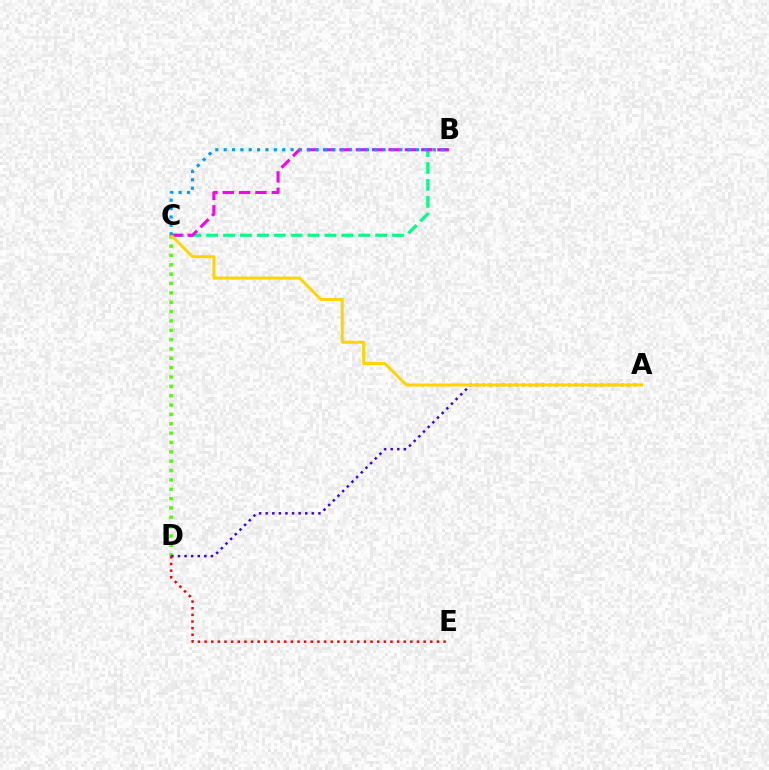{('C', 'D'): [{'color': '#4fff00', 'line_style': 'dotted', 'thickness': 2.54}], ('A', 'D'): [{'color': '#3700ff', 'line_style': 'dotted', 'thickness': 1.79}], ('B', 'C'): [{'color': '#00ff86', 'line_style': 'dashed', 'thickness': 2.3}, {'color': '#ff00ed', 'line_style': 'dashed', 'thickness': 2.22}, {'color': '#009eff', 'line_style': 'dotted', 'thickness': 2.27}], ('A', 'C'): [{'color': '#ffd500', 'line_style': 'solid', 'thickness': 2.16}], ('D', 'E'): [{'color': '#ff0000', 'line_style': 'dotted', 'thickness': 1.8}]}